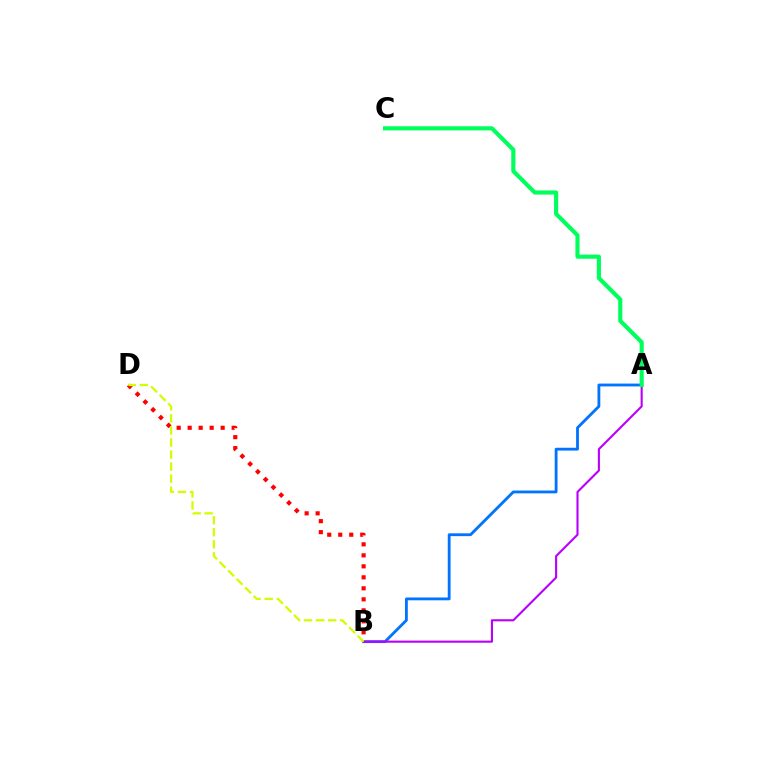{('A', 'B'): [{'color': '#0074ff', 'line_style': 'solid', 'thickness': 2.04}, {'color': '#b900ff', 'line_style': 'solid', 'thickness': 1.52}], ('B', 'D'): [{'color': '#ff0000', 'line_style': 'dotted', 'thickness': 2.99}, {'color': '#d1ff00', 'line_style': 'dashed', 'thickness': 1.64}], ('A', 'C'): [{'color': '#00ff5c', 'line_style': 'solid', 'thickness': 2.97}]}